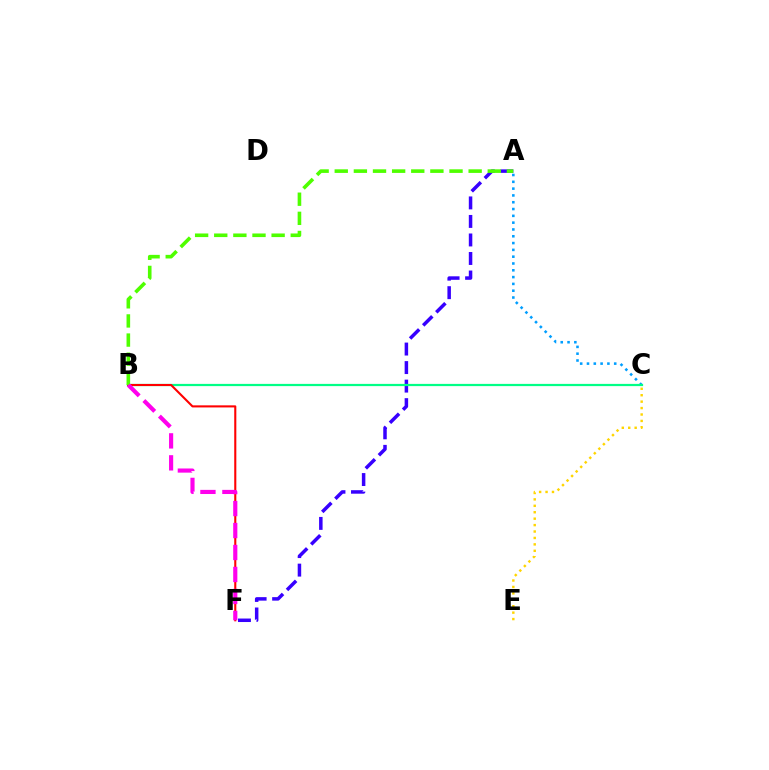{('A', 'C'): [{'color': '#009eff', 'line_style': 'dotted', 'thickness': 1.85}], ('A', 'F'): [{'color': '#3700ff', 'line_style': 'dashed', 'thickness': 2.52}], ('B', 'C'): [{'color': '#00ff86', 'line_style': 'solid', 'thickness': 1.6}], ('B', 'F'): [{'color': '#ff0000', 'line_style': 'solid', 'thickness': 1.51}, {'color': '#ff00ed', 'line_style': 'dashed', 'thickness': 2.99}], ('A', 'B'): [{'color': '#4fff00', 'line_style': 'dashed', 'thickness': 2.6}], ('C', 'E'): [{'color': '#ffd500', 'line_style': 'dotted', 'thickness': 1.75}]}